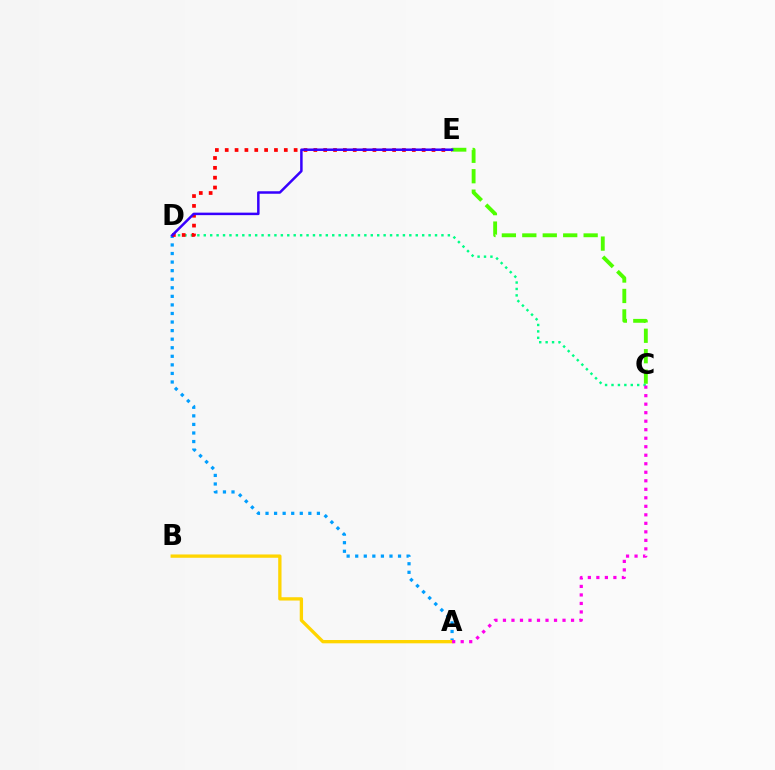{('C', 'E'): [{'color': '#4fff00', 'line_style': 'dashed', 'thickness': 2.78}], ('C', 'D'): [{'color': '#00ff86', 'line_style': 'dotted', 'thickness': 1.75}], ('A', 'D'): [{'color': '#009eff', 'line_style': 'dotted', 'thickness': 2.33}], ('A', 'B'): [{'color': '#ffd500', 'line_style': 'solid', 'thickness': 2.38}], ('D', 'E'): [{'color': '#ff0000', 'line_style': 'dotted', 'thickness': 2.68}, {'color': '#3700ff', 'line_style': 'solid', 'thickness': 1.8}], ('A', 'C'): [{'color': '#ff00ed', 'line_style': 'dotted', 'thickness': 2.31}]}